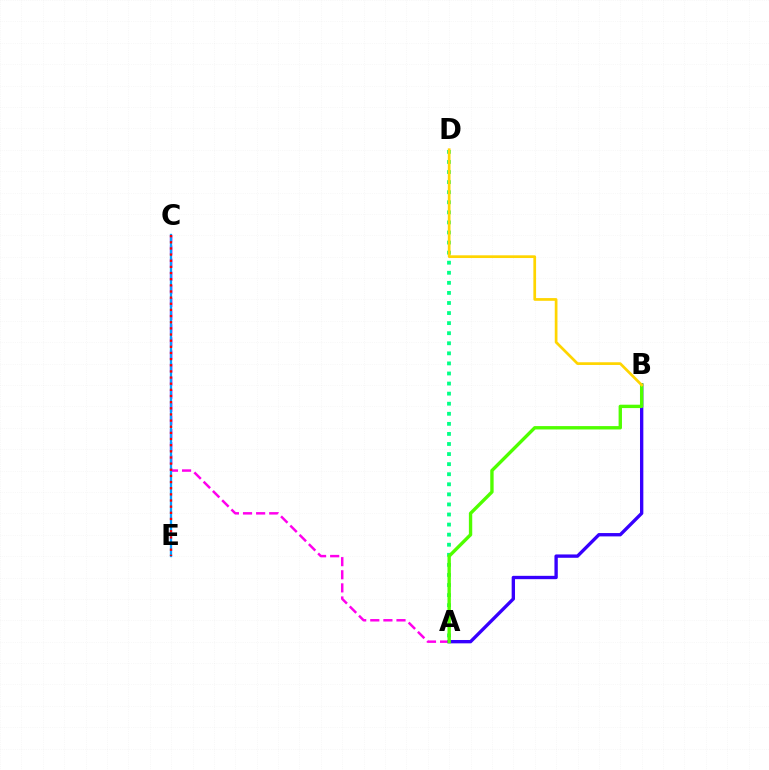{('A', 'D'): [{'color': '#00ff86', 'line_style': 'dotted', 'thickness': 2.74}], ('A', 'C'): [{'color': '#ff00ed', 'line_style': 'dashed', 'thickness': 1.78}], ('C', 'E'): [{'color': '#009eff', 'line_style': 'solid', 'thickness': 1.67}, {'color': '#ff0000', 'line_style': 'dotted', 'thickness': 1.67}], ('A', 'B'): [{'color': '#3700ff', 'line_style': 'solid', 'thickness': 2.41}, {'color': '#4fff00', 'line_style': 'solid', 'thickness': 2.43}], ('B', 'D'): [{'color': '#ffd500', 'line_style': 'solid', 'thickness': 1.96}]}